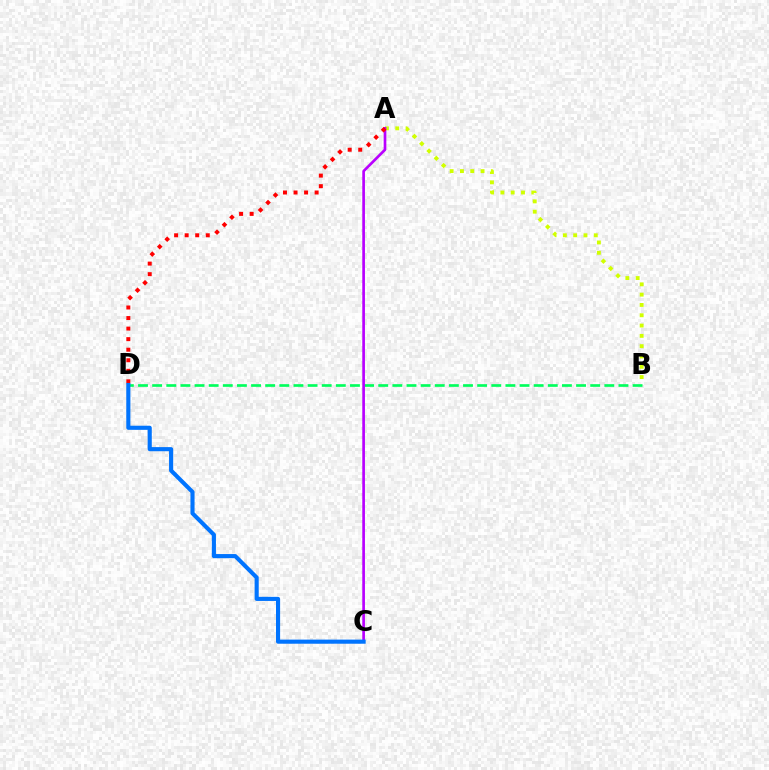{('B', 'D'): [{'color': '#00ff5c', 'line_style': 'dashed', 'thickness': 1.92}], ('A', 'B'): [{'color': '#d1ff00', 'line_style': 'dotted', 'thickness': 2.8}], ('A', 'C'): [{'color': '#b900ff', 'line_style': 'solid', 'thickness': 1.92}], ('A', 'D'): [{'color': '#ff0000', 'line_style': 'dotted', 'thickness': 2.87}], ('C', 'D'): [{'color': '#0074ff', 'line_style': 'solid', 'thickness': 2.96}]}